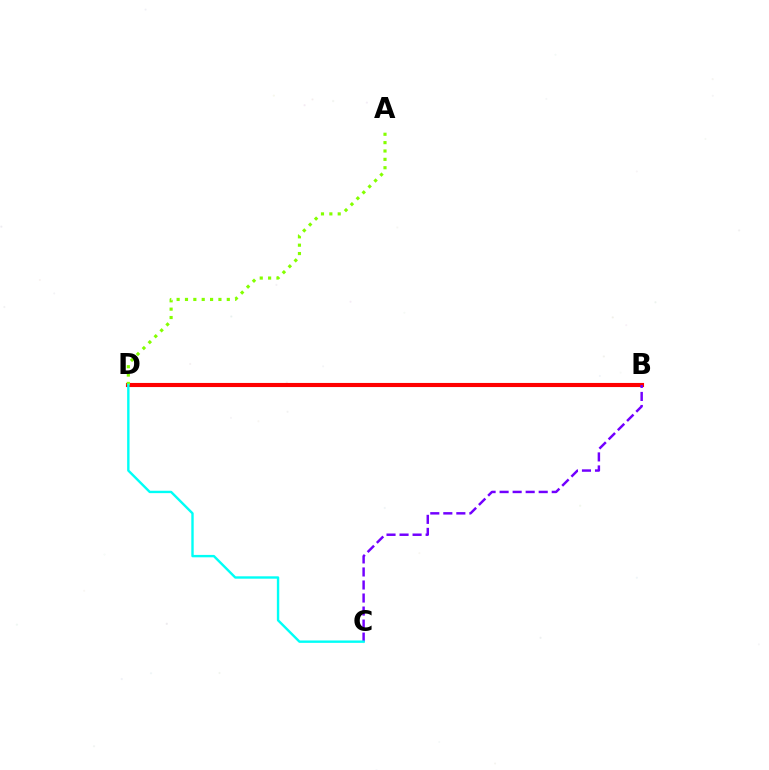{('B', 'D'): [{'color': '#ff0000', 'line_style': 'solid', 'thickness': 2.96}], ('B', 'C'): [{'color': '#7200ff', 'line_style': 'dashed', 'thickness': 1.77}], ('A', 'D'): [{'color': '#84ff00', 'line_style': 'dotted', 'thickness': 2.27}], ('C', 'D'): [{'color': '#00fff6', 'line_style': 'solid', 'thickness': 1.72}]}